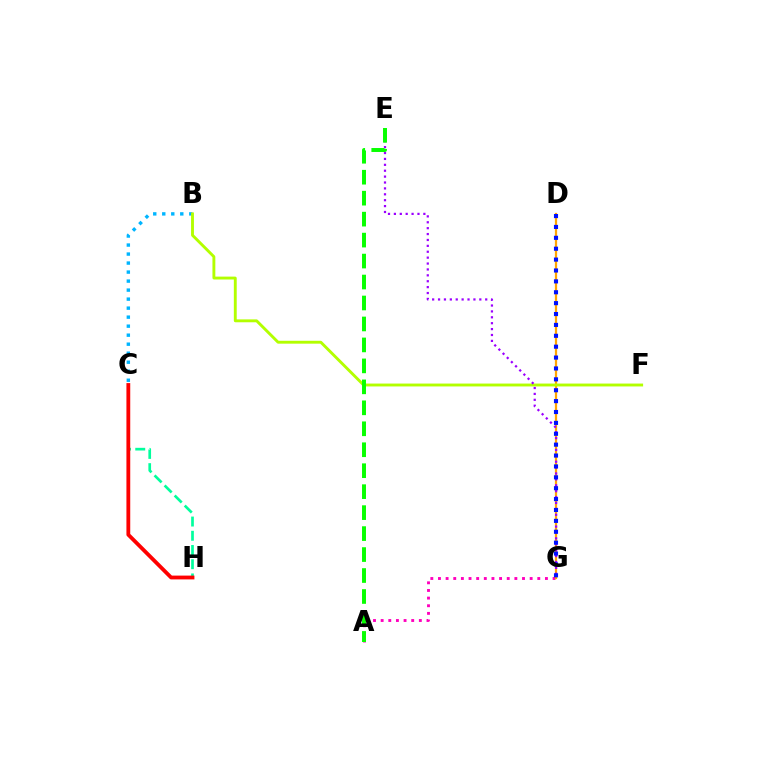{('C', 'H'): [{'color': '#00ff9d', 'line_style': 'dashed', 'thickness': 1.93}, {'color': '#ff0000', 'line_style': 'solid', 'thickness': 2.74}], ('A', 'G'): [{'color': '#ff00bd', 'line_style': 'dotted', 'thickness': 2.08}], ('D', 'G'): [{'color': '#ffa500', 'line_style': 'solid', 'thickness': 1.61}, {'color': '#0010ff', 'line_style': 'dotted', 'thickness': 2.96}], ('B', 'C'): [{'color': '#00b5ff', 'line_style': 'dotted', 'thickness': 2.45}], ('B', 'F'): [{'color': '#b3ff00', 'line_style': 'solid', 'thickness': 2.08}], ('E', 'G'): [{'color': '#9b00ff', 'line_style': 'dotted', 'thickness': 1.6}], ('A', 'E'): [{'color': '#08ff00', 'line_style': 'dashed', 'thickness': 2.85}]}